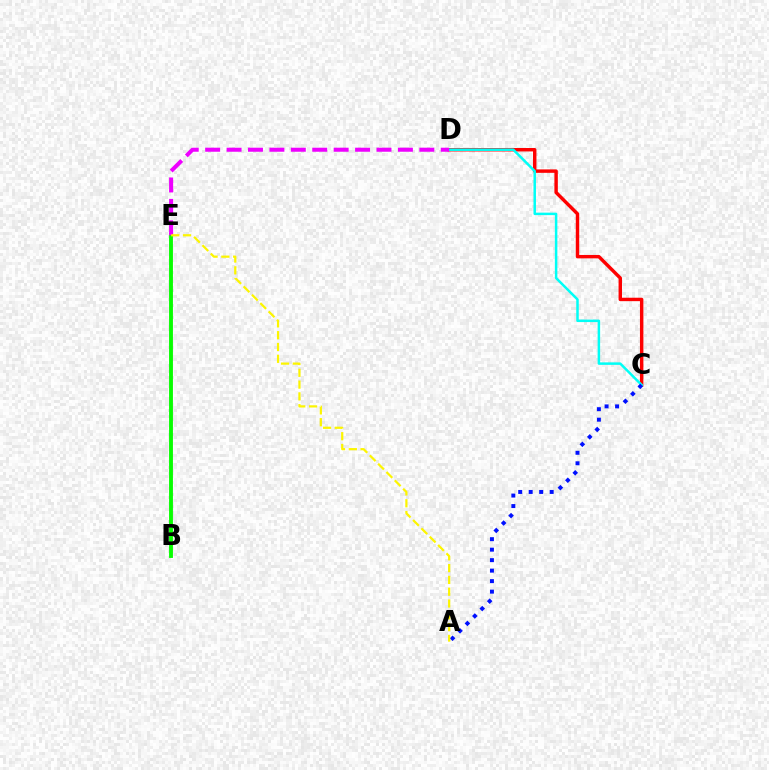{('C', 'D'): [{'color': '#ff0000', 'line_style': 'solid', 'thickness': 2.47}, {'color': '#00fff6', 'line_style': 'solid', 'thickness': 1.79}], ('A', 'C'): [{'color': '#0010ff', 'line_style': 'dotted', 'thickness': 2.85}], ('B', 'E'): [{'color': '#08ff00', 'line_style': 'solid', 'thickness': 2.78}], ('D', 'E'): [{'color': '#ee00ff', 'line_style': 'dashed', 'thickness': 2.91}], ('A', 'E'): [{'color': '#fcf500', 'line_style': 'dashed', 'thickness': 1.6}]}